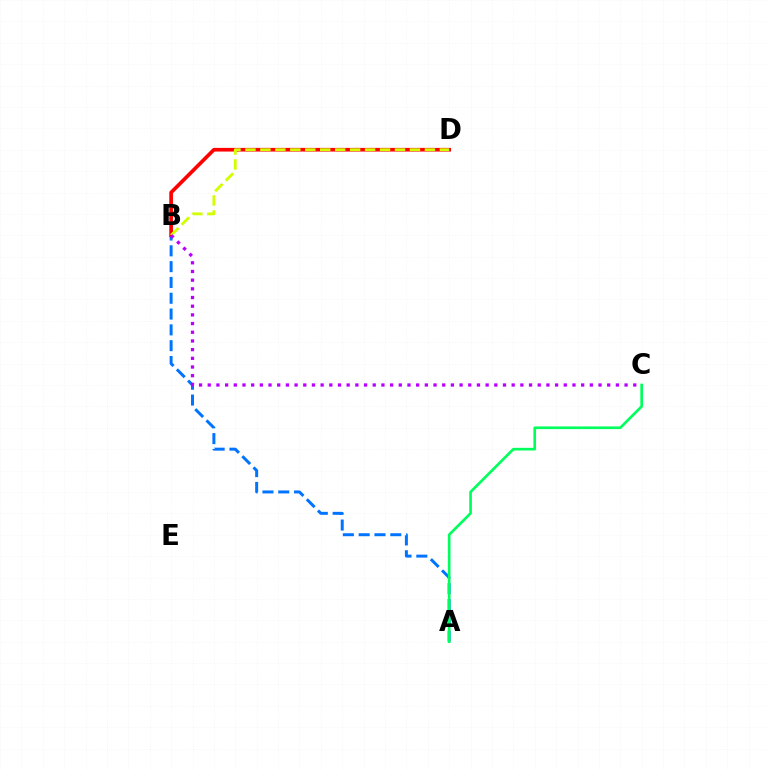{('A', 'B'): [{'color': '#0074ff', 'line_style': 'dashed', 'thickness': 2.15}], ('B', 'D'): [{'color': '#ff0000', 'line_style': 'solid', 'thickness': 2.64}, {'color': '#d1ff00', 'line_style': 'dashed', 'thickness': 2.03}], ('A', 'C'): [{'color': '#00ff5c', 'line_style': 'solid', 'thickness': 1.92}], ('B', 'C'): [{'color': '#b900ff', 'line_style': 'dotted', 'thickness': 2.36}]}